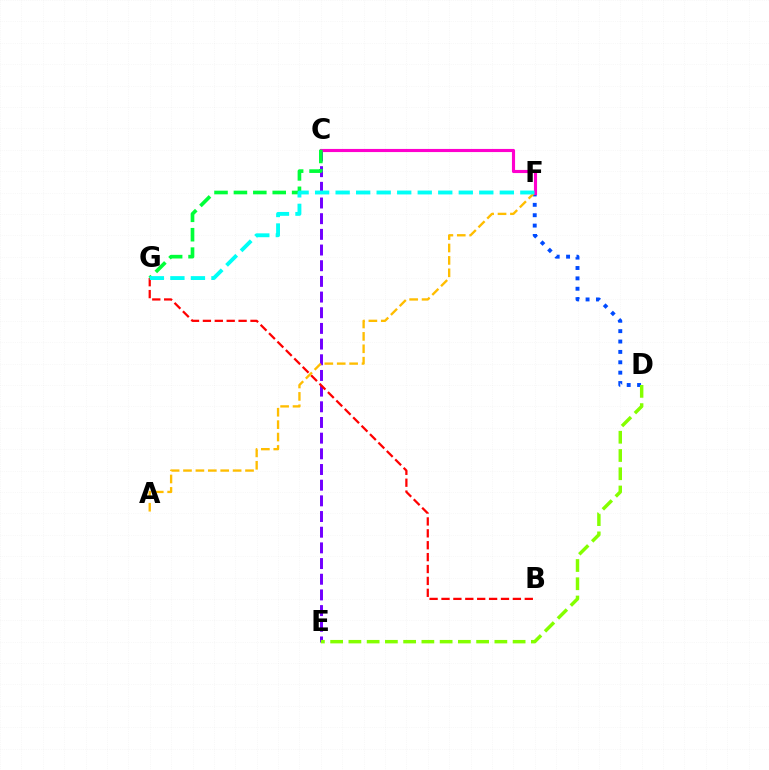{('C', 'E'): [{'color': '#7200ff', 'line_style': 'dashed', 'thickness': 2.13}], ('D', 'F'): [{'color': '#004bff', 'line_style': 'dotted', 'thickness': 2.82}], ('D', 'E'): [{'color': '#84ff00', 'line_style': 'dashed', 'thickness': 2.48}], ('B', 'G'): [{'color': '#ff0000', 'line_style': 'dashed', 'thickness': 1.62}], ('A', 'F'): [{'color': '#ffbd00', 'line_style': 'dashed', 'thickness': 1.69}], ('C', 'F'): [{'color': '#ff00cf', 'line_style': 'solid', 'thickness': 2.25}], ('C', 'G'): [{'color': '#00ff39', 'line_style': 'dashed', 'thickness': 2.64}], ('F', 'G'): [{'color': '#00fff6', 'line_style': 'dashed', 'thickness': 2.79}]}